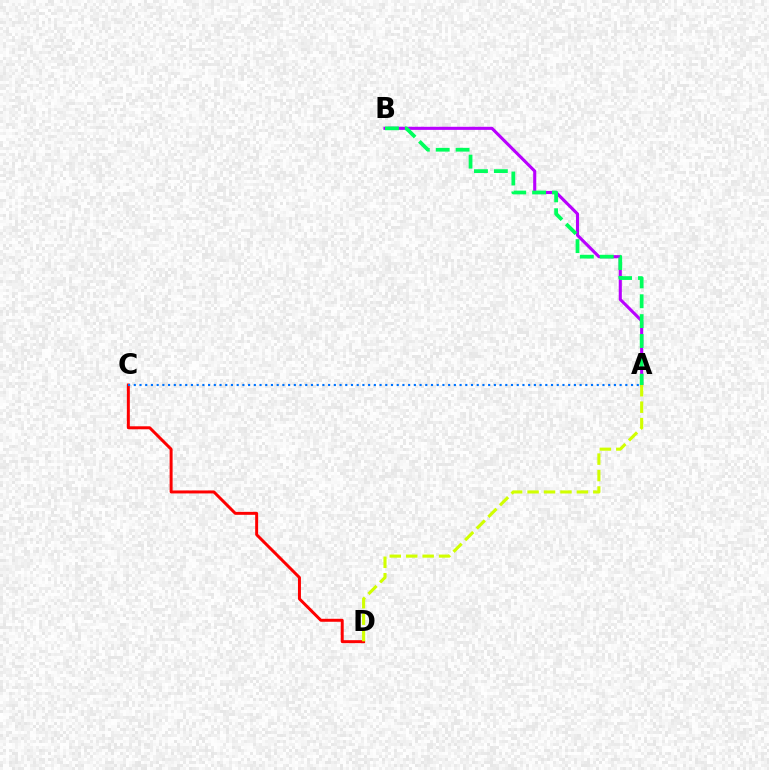{('A', 'B'): [{'color': '#b900ff', 'line_style': 'solid', 'thickness': 2.23}, {'color': '#00ff5c', 'line_style': 'dashed', 'thickness': 2.7}], ('C', 'D'): [{'color': '#ff0000', 'line_style': 'solid', 'thickness': 2.14}], ('A', 'C'): [{'color': '#0074ff', 'line_style': 'dotted', 'thickness': 1.55}], ('A', 'D'): [{'color': '#d1ff00', 'line_style': 'dashed', 'thickness': 2.23}]}